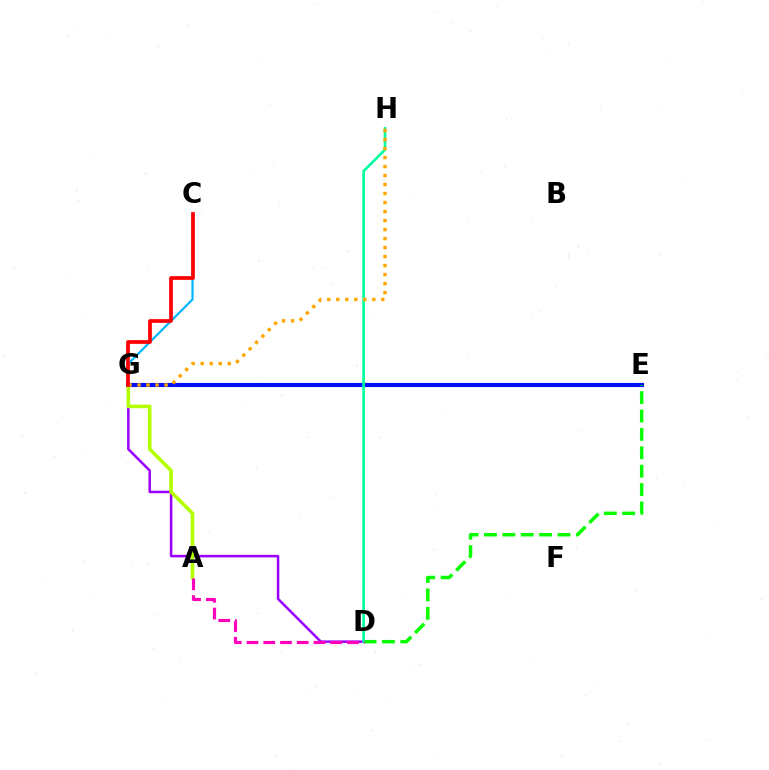{('D', 'G'): [{'color': '#9b00ff', 'line_style': 'solid', 'thickness': 1.82}], ('C', 'G'): [{'color': '#00b5ff', 'line_style': 'solid', 'thickness': 1.57}, {'color': '#ff0000', 'line_style': 'solid', 'thickness': 2.68}], ('E', 'G'): [{'color': '#0010ff', 'line_style': 'solid', 'thickness': 2.95}], ('D', 'E'): [{'color': '#08ff00', 'line_style': 'dashed', 'thickness': 2.5}], ('A', 'G'): [{'color': '#b3ff00', 'line_style': 'solid', 'thickness': 2.59}], ('D', 'H'): [{'color': '#00ff9d', 'line_style': 'solid', 'thickness': 1.89}], ('G', 'H'): [{'color': '#ffa500', 'line_style': 'dotted', 'thickness': 2.45}], ('A', 'D'): [{'color': '#ff00bd', 'line_style': 'dashed', 'thickness': 2.27}]}